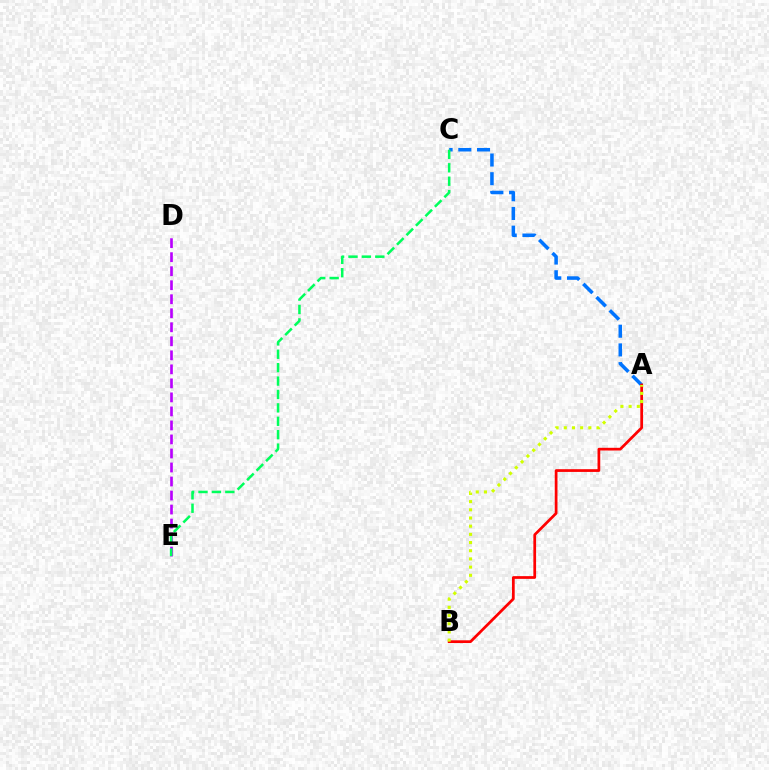{('A', 'C'): [{'color': '#0074ff', 'line_style': 'dashed', 'thickness': 2.54}], ('D', 'E'): [{'color': '#b900ff', 'line_style': 'dashed', 'thickness': 1.9}], ('A', 'B'): [{'color': '#ff0000', 'line_style': 'solid', 'thickness': 1.97}, {'color': '#d1ff00', 'line_style': 'dotted', 'thickness': 2.22}], ('C', 'E'): [{'color': '#00ff5c', 'line_style': 'dashed', 'thickness': 1.82}]}